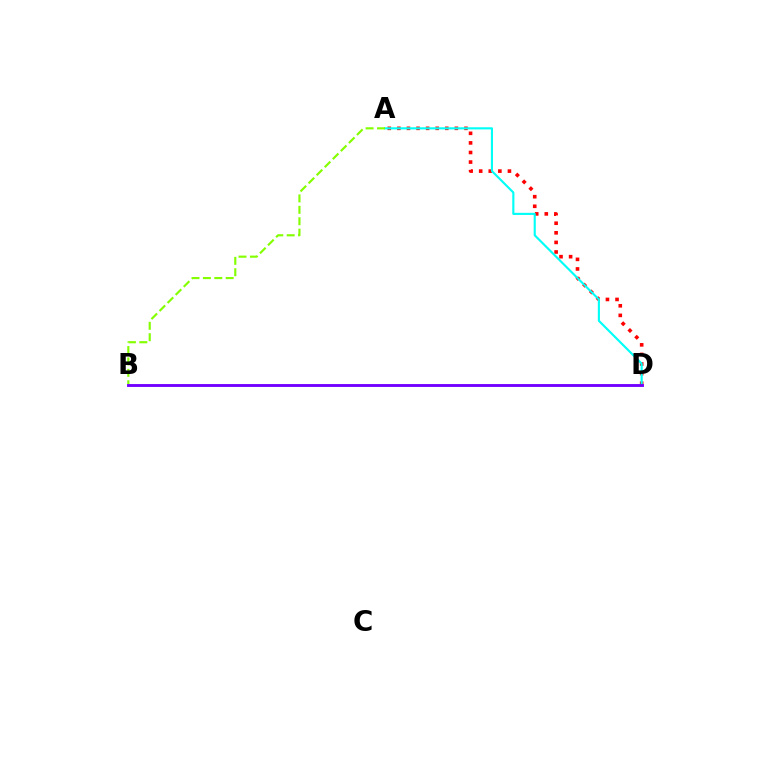{('A', 'D'): [{'color': '#ff0000', 'line_style': 'dotted', 'thickness': 2.6}, {'color': '#00fff6', 'line_style': 'solid', 'thickness': 1.53}], ('A', 'B'): [{'color': '#84ff00', 'line_style': 'dashed', 'thickness': 1.55}], ('B', 'D'): [{'color': '#7200ff', 'line_style': 'solid', 'thickness': 2.07}]}